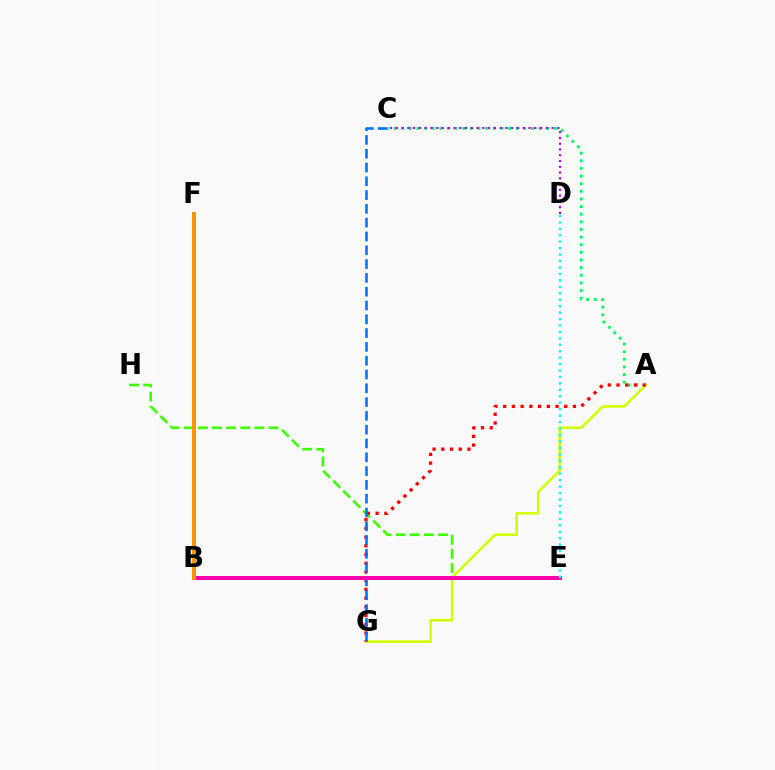{('A', 'C'): [{'color': '#00ff5c', 'line_style': 'dotted', 'thickness': 2.07}], ('E', 'H'): [{'color': '#3dff00', 'line_style': 'dashed', 'thickness': 1.92}], ('C', 'D'): [{'color': '#b900ff', 'line_style': 'dotted', 'thickness': 1.57}], ('A', 'G'): [{'color': '#d1ff00', 'line_style': 'solid', 'thickness': 1.88}, {'color': '#ff0000', 'line_style': 'dotted', 'thickness': 2.37}], ('C', 'G'): [{'color': '#0074ff', 'line_style': 'dashed', 'thickness': 1.87}], ('B', 'E'): [{'color': '#2500ff', 'line_style': 'solid', 'thickness': 2.89}, {'color': '#ff00ac', 'line_style': 'solid', 'thickness': 2.86}], ('D', 'E'): [{'color': '#00fff6', 'line_style': 'dotted', 'thickness': 1.75}], ('B', 'F'): [{'color': '#ff9400', 'line_style': 'solid', 'thickness': 2.89}]}